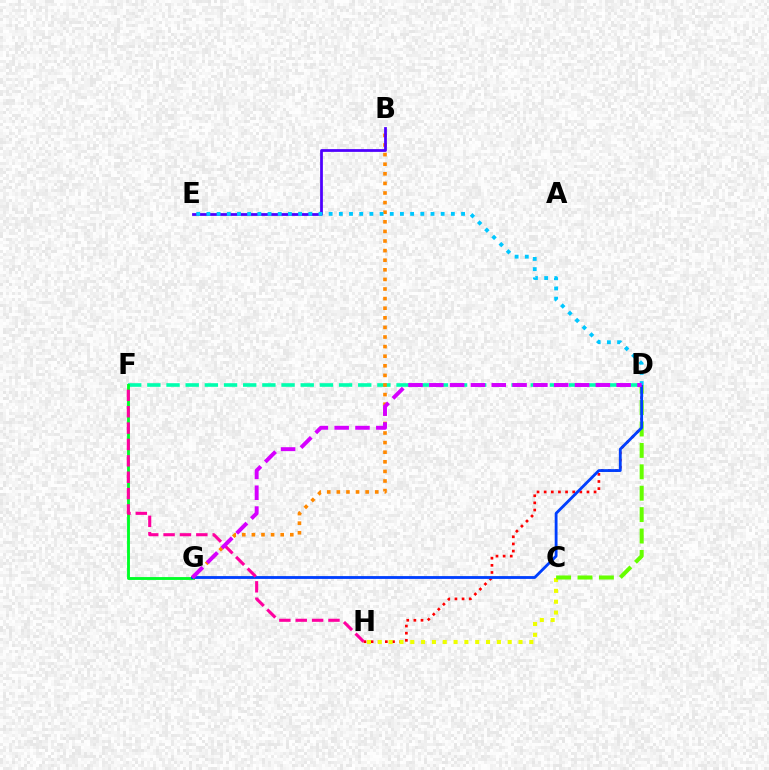{('D', 'H'): [{'color': '#ff0000', 'line_style': 'dotted', 'thickness': 1.94}], ('D', 'F'): [{'color': '#00ffaf', 'line_style': 'dashed', 'thickness': 2.6}], ('C', 'H'): [{'color': '#eeff00', 'line_style': 'dotted', 'thickness': 2.94}], ('F', 'G'): [{'color': '#00ff27', 'line_style': 'solid', 'thickness': 2.07}], ('C', 'D'): [{'color': '#66ff00', 'line_style': 'dashed', 'thickness': 2.91}], ('D', 'G'): [{'color': '#003fff', 'line_style': 'solid', 'thickness': 2.03}, {'color': '#d600ff', 'line_style': 'dashed', 'thickness': 2.83}], ('B', 'G'): [{'color': '#ff8800', 'line_style': 'dotted', 'thickness': 2.61}], ('B', 'E'): [{'color': '#4f00ff', 'line_style': 'solid', 'thickness': 1.99}], ('F', 'H'): [{'color': '#ff00a0', 'line_style': 'dashed', 'thickness': 2.22}], ('D', 'E'): [{'color': '#00c7ff', 'line_style': 'dotted', 'thickness': 2.77}]}